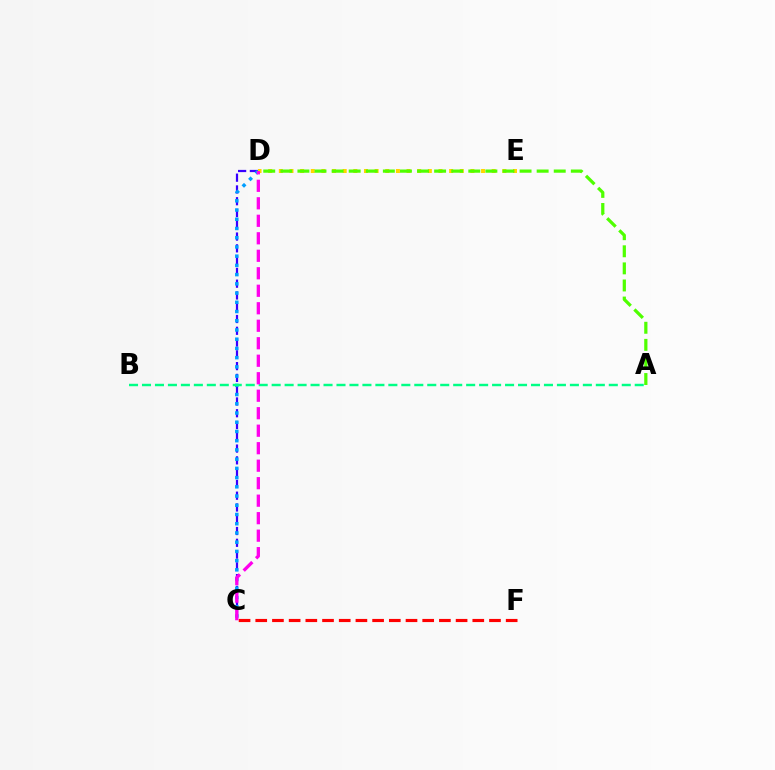{('D', 'E'): [{'color': '#ffd500', 'line_style': 'dotted', 'thickness': 2.89}], ('C', 'D'): [{'color': '#3700ff', 'line_style': 'dashed', 'thickness': 1.6}, {'color': '#009eff', 'line_style': 'dotted', 'thickness': 2.51}, {'color': '#ff00ed', 'line_style': 'dashed', 'thickness': 2.38}], ('C', 'F'): [{'color': '#ff0000', 'line_style': 'dashed', 'thickness': 2.27}], ('A', 'B'): [{'color': '#00ff86', 'line_style': 'dashed', 'thickness': 1.76}], ('A', 'D'): [{'color': '#4fff00', 'line_style': 'dashed', 'thickness': 2.32}]}